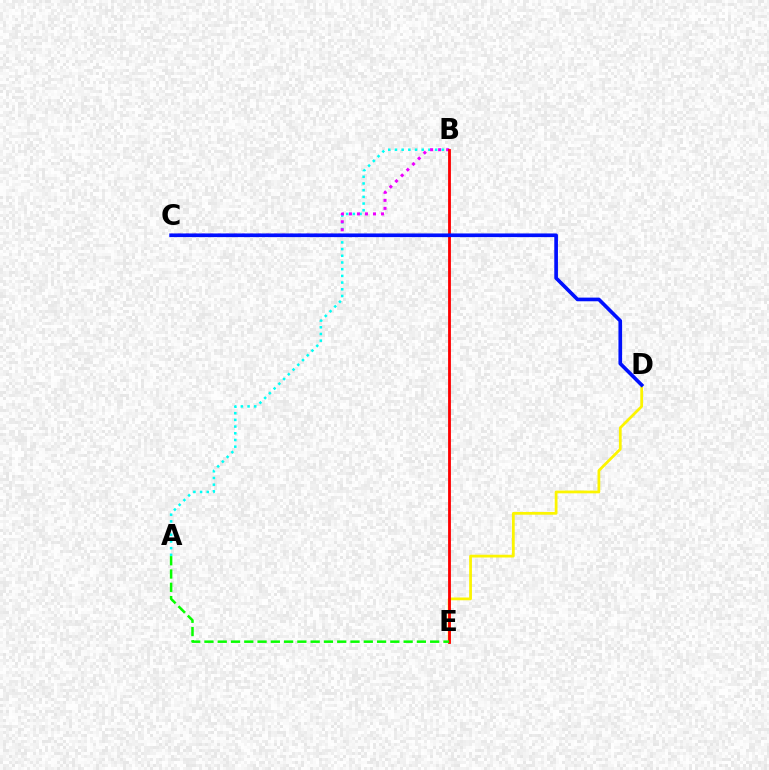{('A', 'B'): [{'color': '#00fff6', 'line_style': 'dotted', 'thickness': 1.82}], ('B', 'C'): [{'color': '#ee00ff', 'line_style': 'dotted', 'thickness': 2.18}], ('D', 'E'): [{'color': '#fcf500', 'line_style': 'solid', 'thickness': 1.99}], ('B', 'E'): [{'color': '#ff0000', 'line_style': 'solid', 'thickness': 2.03}], ('C', 'D'): [{'color': '#0010ff', 'line_style': 'solid', 'thickness': 2.63}], ('A', 'E'): [{'color': '#08ff00', 'line_style': 'dashed', 'thickness': 1.8}]}